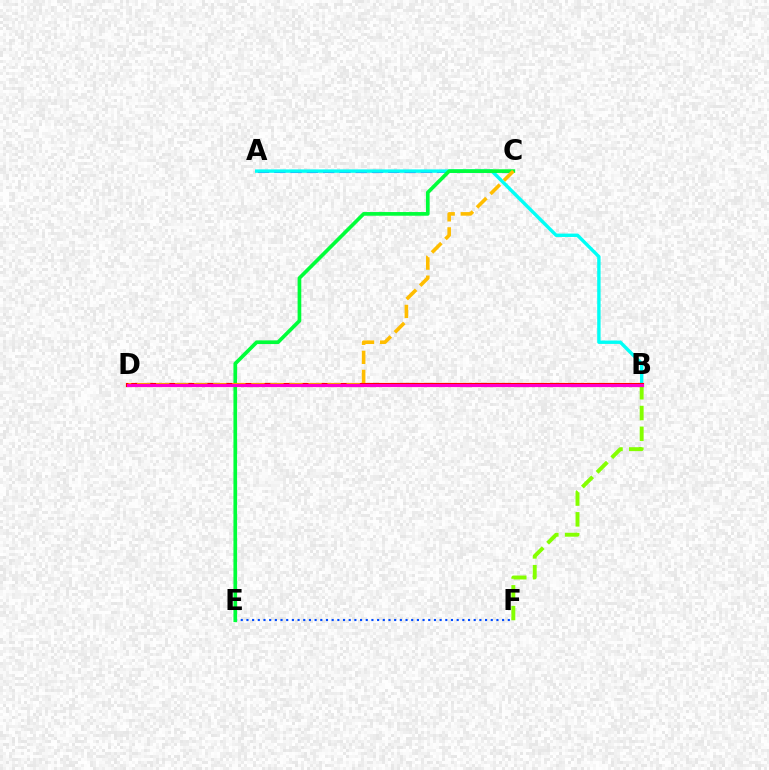{('E', 'F'): [{'color': '#004bff', 'line_style': 'dotted', 'thickness': 1.54}], ('A', 'C'): [{'color': '#7200ff', 'line_style': 'dashed', 'thickness': 2.21}], ('B', 'F'): [{'color': '#84ff00', 'line_style': 'dashed', 'thickness': 2.82}], ('A', 'B'): [{'color': '#00fff6', 'line_style': 'solid', 'thickness': 2.44}], ('C', 'E'): [{'color': '#00ff39', 'line_style': 'solid', 'thickness': 2.65}], ('B', 'D'): [{'color': '#ff0000', 'line_style': 'solid', 'thickness': 2.99}, {'color': '#ff00cf', 'line_style': 'solid', 'thickness': 2.17}], ('C', 'D'): [{'color': '#ffbd00', 'line_style': 'dashed', 'thickness': 2.59}]}